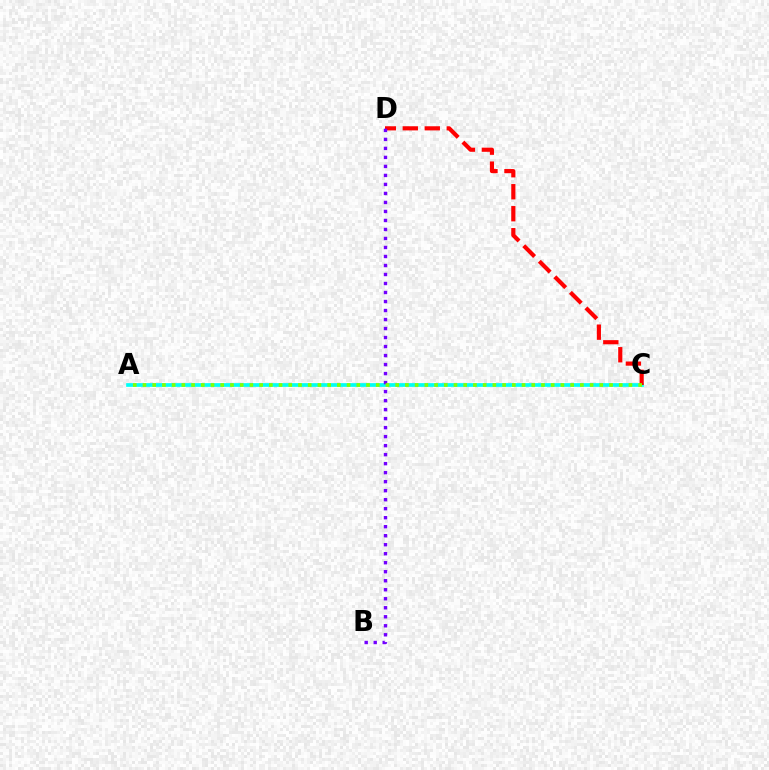{('A', 'C'): [{'color': '#00fff6', 'line_style': 'solid', 'thickness': 2.67}, {'color': '#84ff00', 'line_style': 'dotted', 'thickness': 2.64}], ('C', 'D'): [{'color': '#ff0000', 'line_style': 'dashed', 'thickness': 2.99}], ('B', 'D'): [{'color': '#7200ff', 'line_style': 'dotted', 'thickness': 2.45}]}